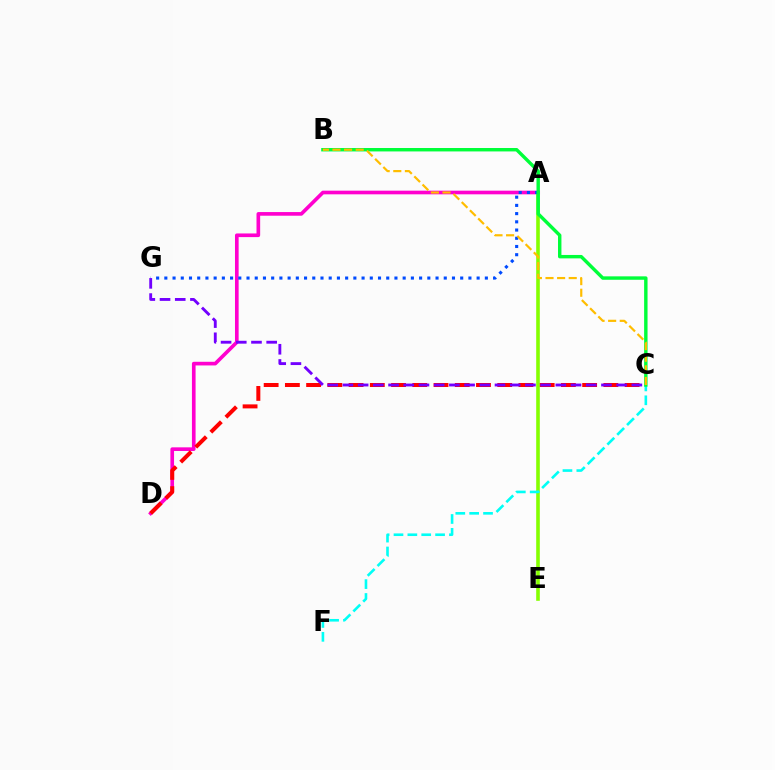{('A', 'D'): [{'color': '#ff00cf', 'line_style': 'solid', 'thickness': 2.63}], ('A', 'E'): [{'color': '#84ff00', 'line_style': 'solid', 'thickness': 2.6}], ('A', 'G'): [{'color': '#004bff', 'line_style': 'dotted', 'thickness': 2.23}], ('C', 'F'): [{'color': '#00fff6', 'line_style': 'dashed', 'thickness': 1.88}], ('C', 'D'): [{'color': '#ff0000', 'line_style': 'dashed', 'thickness': 2.88}], ('B', 'C'): [{'color': '#00ff39', 'line_style': 'solid', 'thickness': 2.46}, {'color': '#ffbd00', 'line_style': 'dashed', 'thickness': 1.58}], ('C', 'G'): [{'color': '#7200ff', 'line_style': 'dashed', 'thickness': 2.07}]}